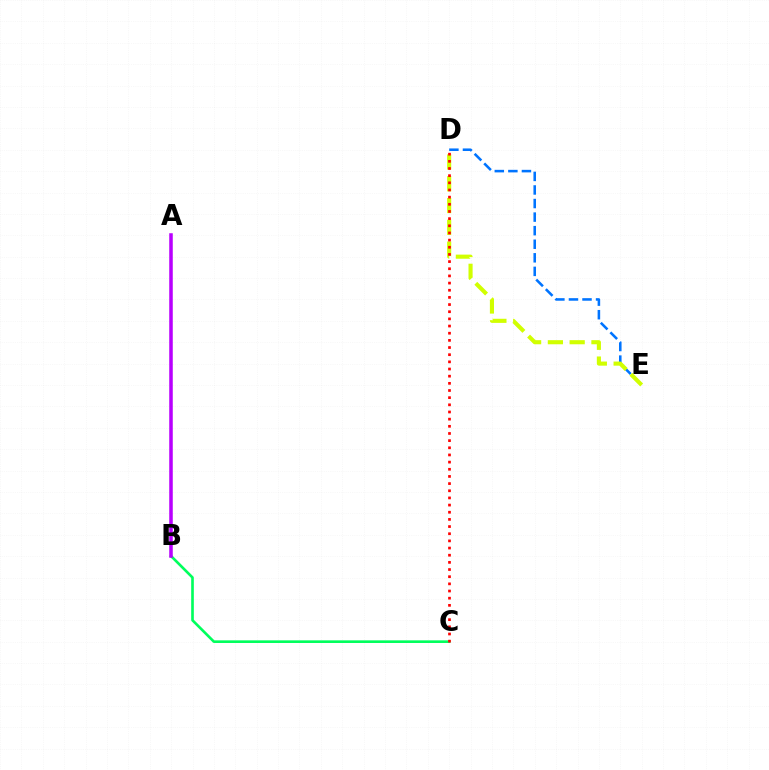{('B', 'C'): [{'color': '#00ff5c', 'line_style': 'solid', 'thickness': 1.9}], ('D', 'E'): [{'color': '#0074ff', 'line_style': 'dashed', 'thickness': 1.84}, {'color': '#d1ff00', 'line_style': 'dashed', 'thickness': 2.96}], ('A', 'B'): [{'color': '#b900ff', 'line_style': 'solid', 'thickness': 2.55}], ('C', 'D'): [{'color': '#ff0000', 'line_style': 'dotted', 'thickness': 1.95}]}